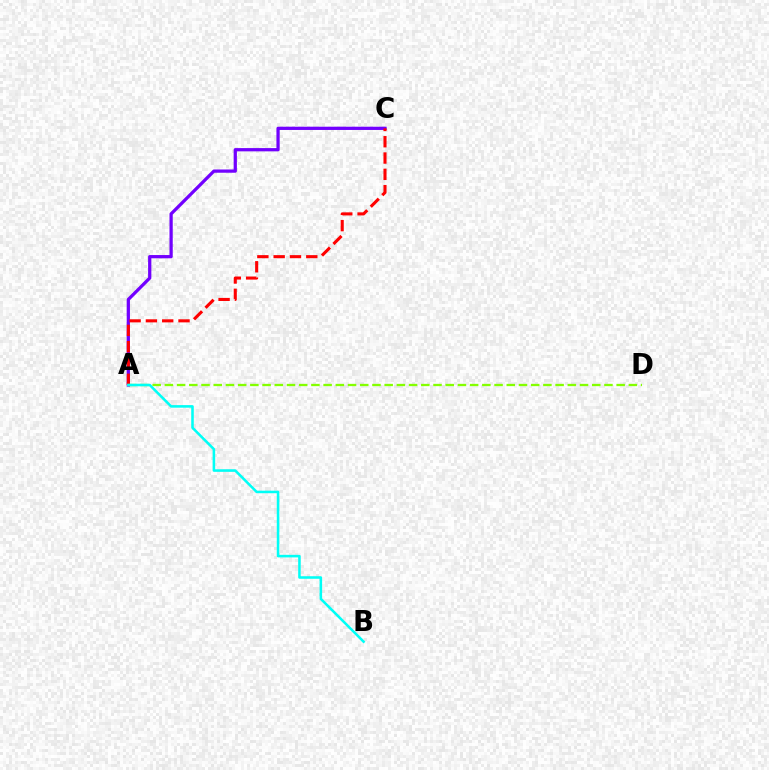{('A', 'C'): [{'color': '#7200ff', 'line_style': 'solid', 'thickness': 2.34}, {'color': '#ff0000', 'line_style': 'dashed', 'thickness': 2.22}], ('A', 'D'): [{'color': '#84ff00', 'line_style': 'dashed', 'thickness': 1.66}], ('A', 'B'): [{'color': '#00fff6', 'line_style': 'solid', 'thickness': 1.84}]}